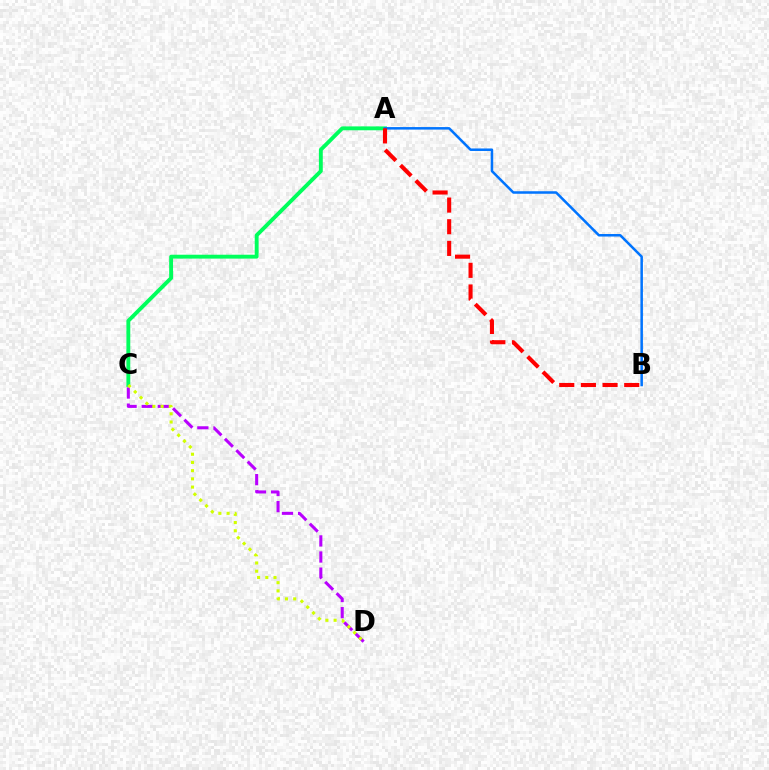{('C', 'D'): [{'color': '#b900ff', 'line_style': 'dashed', 'thickness': 2.19}, {'color': '#d1ff00', 'line_style': 'dotted', 'thickness': 2.23}], ('A', 'C'): [{'color': '#00ff5c', 'line_style': 'solid', 'thickness': 2.8}], ('A', 'B'): [{'color': '#0074ff', 'line_style': 'solid', 'thickness': 1.81}, {'color': '#ff0000', 'line_style': 'dashed', 'thickness': 2.94}]}